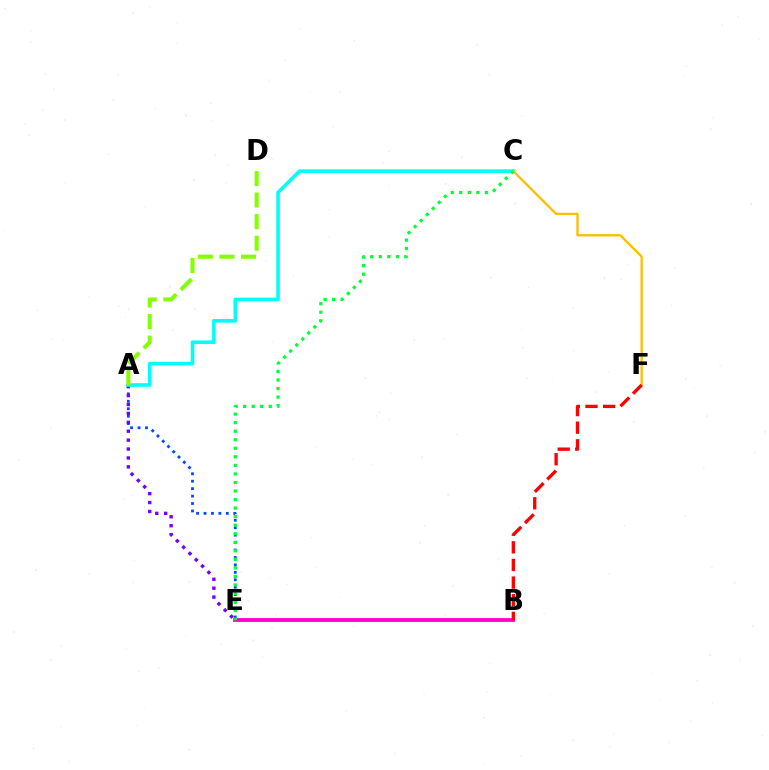{('A', 'E'): [{'color': '#004bff', 'line_style': 'dotted', 'thickness': 2.02}, {'color': '#7200ff', 'line_style': 'dotted', 'thickness': 2.42}], ('A', 'C'): [{'color': '#00fff6', 'line_style': 'solid', 'thickness': 2.59}], ('B', 'E'): [{'color': '#ff00cf', 'line_style': 'solid', 'thickness': 2.75}], ('A', 'D'): [{'color': '#84ff00', 'line_style': 'dashed', 'thickness': 2.93}], ('C', 'F'): [{'color': '#ffbd00', 'line_style': 'solid', 'thickness': 1.66}], ('C', 'E'): [{'color': '#00ff39', 'line_style': 'dotted', 'thickness': 2.32}], ('B', 'F'): [{'color': '#ff0000', 'line_style': 'dashed', 'thickness': 2.4}]}